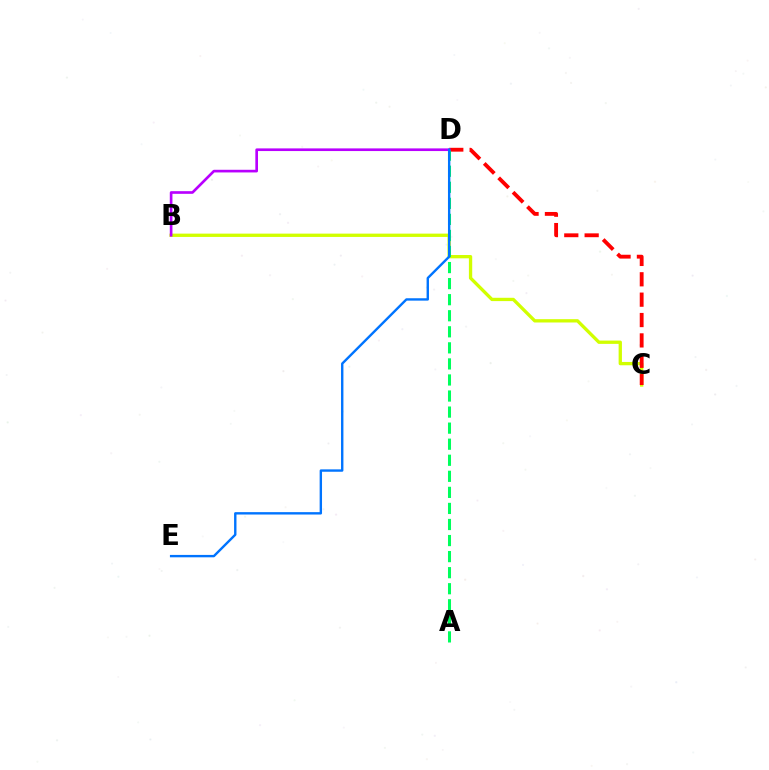{('B', 'C'): [{'color': '#d1ff00', 'line_style': 'solid', 'thickness': 2.39}], ('C', 'D'): [{'color': '#ff0000', 'line_style': 'dashed', 'thickness': 2.77}], ('A', 'D'): [{'color': '#00ff5c', 'line_style': 'dashed', 'thickness': 2.18}], ('B', 'D'): [{'color': '#b900ff', 'line_style': 'solid', 'thickness': 1.92}], ('D', 'E'): [{'color': '#0074ff', 'line_style': 'solid', 'thickness': 1.72}]}